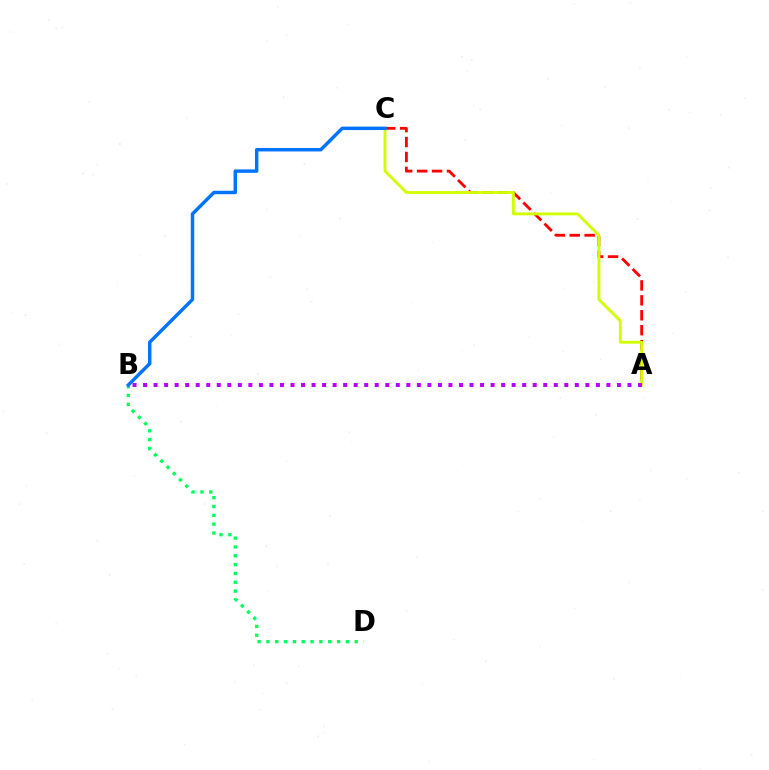{('B', 'D'): [{'color': '#00ff5c', 'line_style': 'dotted', 'thickness': 2.4}], ('A', 'C'): [{'color': '#ff0000', 'line_style': 'dashed', 'thickness': 2.03}, {'color': '#d1ff00', 'line_style': 'solid', 'thickness': 2.06}], ('B', 'C'): [{'color': '#0074ff', 'line_style': 'solid', 'thickness': 2.48}], ('A', 'B'): [{'color': '#b900ff', 'line_style': 'dotted', 'thickness': 2.86}]}